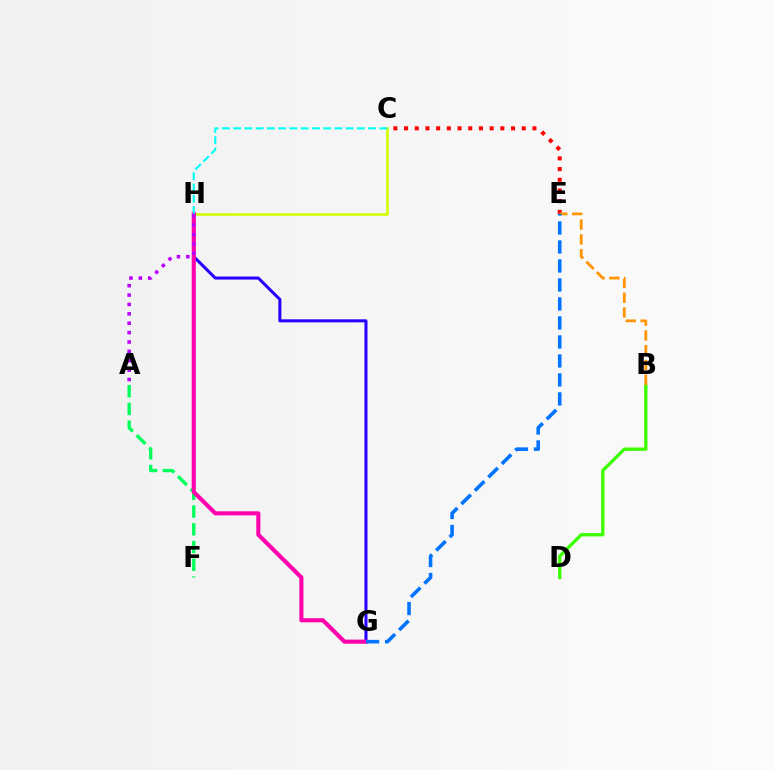{('C', 'H'): [{'color': '#d1ff00', 'line_style': 'solid', 'thickness': 1.88}, {'color': '#00fff6', 'line_style': 'dashed', 'thickness': 1.53}], ('G', 'H'): [{'color': '#2500ff', 'line_style': 'solid', 'thickness': 2.18}, {'color': '#ff00ac', 'line_style': 'solid', 'thickness': 2.94}], ('B', 'D'): [{'color': '#3dff00', 'line_style': 'solid', 'thickness': 2.39}], ('C', 'E'): [{'color': '#ff0000', 'line_style': 'dotted', 'thickness': 2.91}], ('B', 'E'): [{'color': '#ff9400', 'line_style': 'dashed', 'thickness': 2.01}], ('A', 'F'): [{'color': '#00ff5c', 'line_style': 'dashed', 'thickness': 2.41}], ('E', 'G'): [{'color': '#0074ff', 'line_style': 'dashed', 'thickness': 2.58}], ('A', 'H'): [{'color': '#b900ff', 'line_style': 'dotted', 'thickness': 2.55}]}